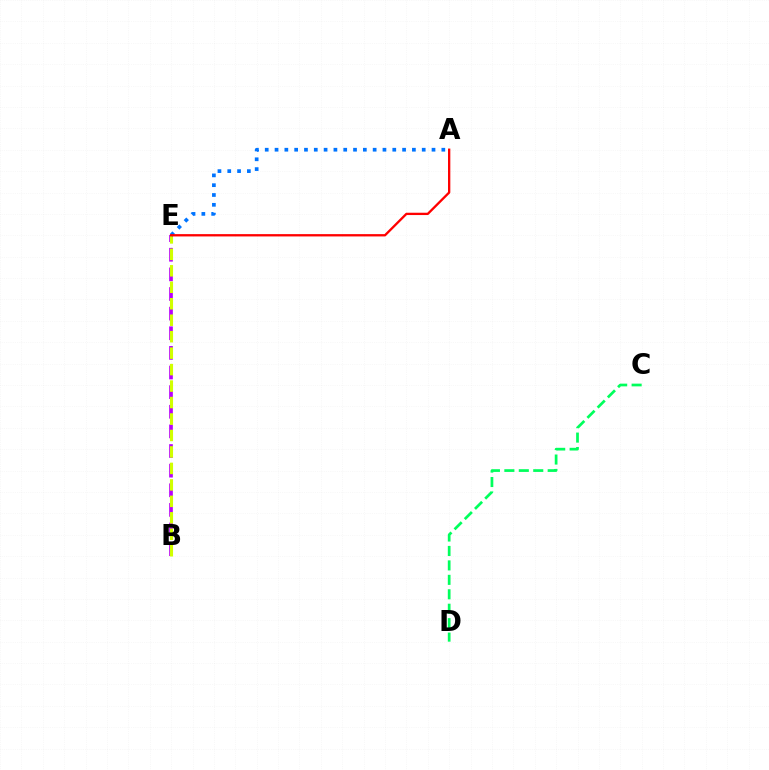{('B', 'E'): [{'color': '#b900ff', 'line_style': 'dashed', 'thickness': 2.67}, {'color': '#d1ff00', 'line_style': 'dashed', 'thickness': 2.24}], ('A', 'E'): [{'color': '#0074ff', 'line_style': 'dotted', 'thickness': 2.67}, {'color': '#ff0000', 'line_style': 'solid', 'thickness': 1.67}], ('C', 'D'): [{'color': '#00ff5c', 'line_style': 'dashed', 'thickness': 1.96}]}